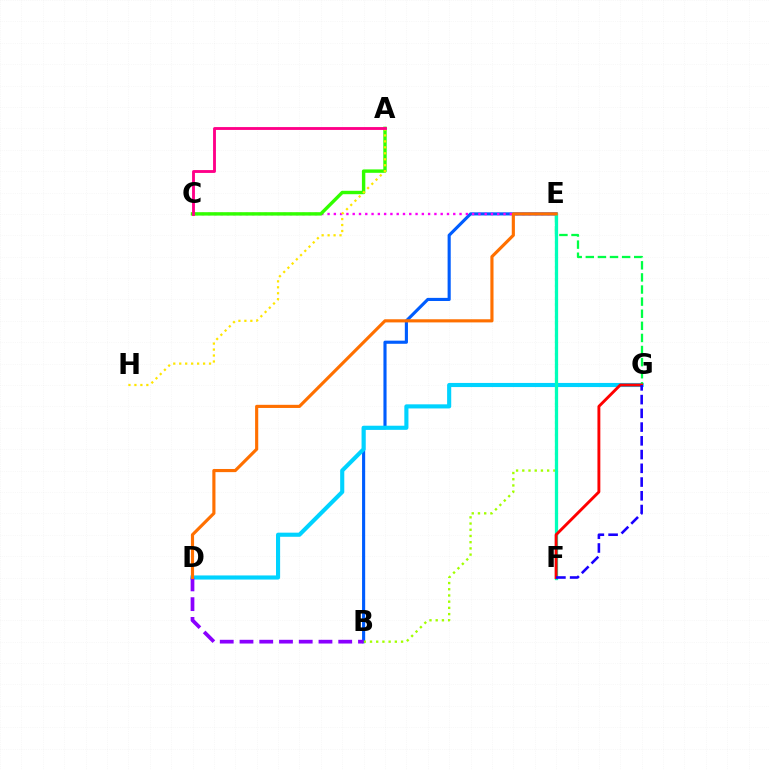{('B', 'E'): [{'color': '#005dff', 'line_style': 'solid', 'thickness': 2.25}, {'color': '#a2ff00', 'line_style': 'dotted', 'thickness': 1.69}], ('D', 'G'): [{'color': '#00d3ff', 'line_style': 'solid', 'thickness': 2.96}], ('C', 'E'): [{'color': '#fa00f9', 'line_style': 'dotted', 'thickness': 1.71}], ('E', 'G'): [{'color': '#00ff45', 'line_style': 'dashed', 'thickness': 1.64}], ('E', 'F'): [{'color': '#00ffbb', 'line_style': 'solid', 'thickness': 2.35}], ('A', 'C'): [{'color': '#31ff00', 'line_style': 'solid', 'thickness': 2.45}, {'color': '#ff0088', 'line_style': 'solid', 'thickness': 2.06}], ('F', 'G'): [{'color': '#ff0000', 'line_style': 'solid', 'thickness': 2.08}, {'color': '#1900ff', 'line_style': 'dashed', 'thickness': 1.87}], ('B', 'D'): [{'color': '#8a00ff', 'line_style': 'dashed', 'thickness': 2.68}], ('D', 'E'): [{'color': '#ff7000', 'line_style': 'solid', 'thickness': 2.26}], ('A', 'H'): [{'color': '#ffe600', 'line_style': 'dotted', 'thickness': 1.62}]}